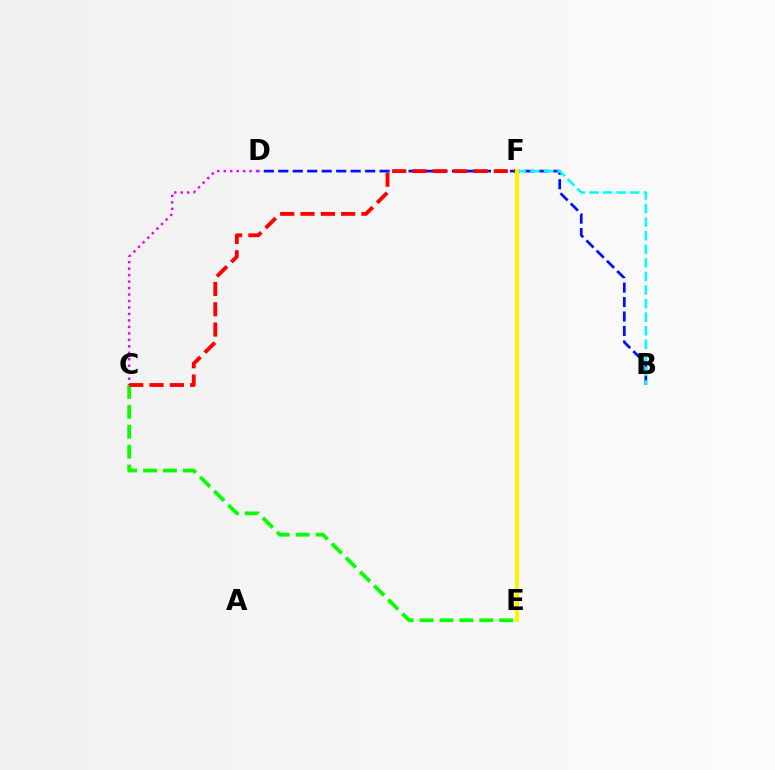{('C', 'E'): [{'color': '#08ff00', 'line_style': 'dashed', 'thickness': 2.7}], ('C', 'D'): [{'color': '#ee00ff', 'line_style': 'dotted', 'thickness': 1.76}], ('B', 'D'): [{'color': '#0010ff', 'line_style': 'dashed', 'thickness': 1.97}], ('C', 'F'): [{'color': '#ff0000', 'line_style': 'dashed', 'thickness': 2.76}], ('B', 'F'): [{'color': '#00fff6', 'line_style': 'dashed', 'thickness': 1.84}], ('E', 'F'): [{'color': '#fcf500', 'line_style': 'solid', 'thickness': 2.9}]}